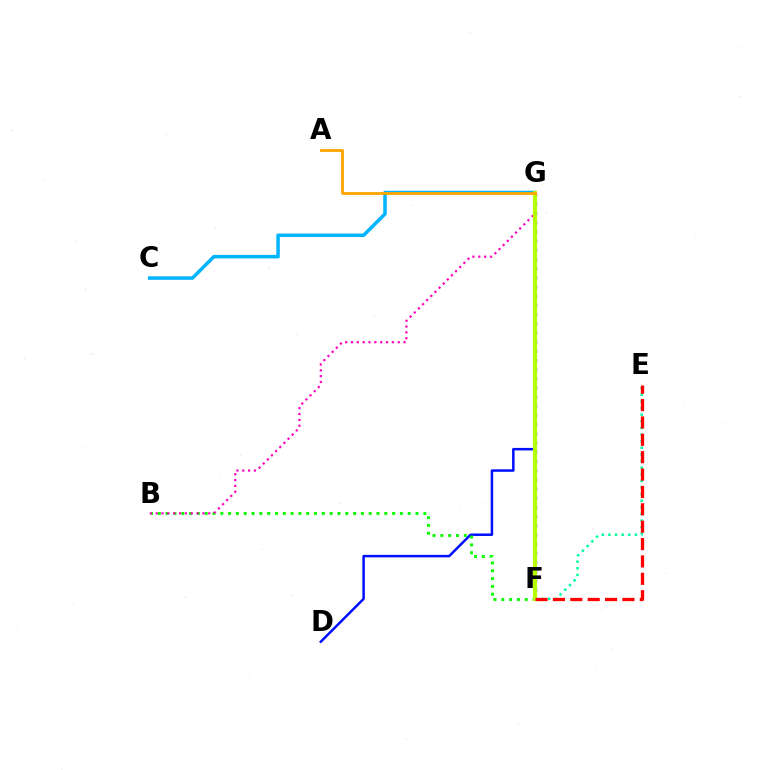{('E', 'F'): [{'color': '#00ff9d', 'line_style': 'dotted', 'thickness': 1.8}, {'color': '#ff0000', 'line_style': 'dashed', 'thickness': 2.36}], ('C', 'G'): [{'color': '#00b5ff', 'line_style': 'solid', 'thickness': 2.54}], ('F', 'G'): [{'color': '#9b00ff', 'line_style': 'dotted', 'thickness': 2.5}, {'color': '#b3ff00', 'line_style': 'solid', 'thickness': 2.99}], ('D', 'G'): [{'color': '#0010ff', 'line_style': 'solid', 'thickness': 1.8}], ('B', 'F'): [{'color': '#08ff00', 'line_style': 'dotted', 'thickness': 2.12}], ('B', 'G'): [{'color': '#ff00bd', 'line_style': 'dotted', 'thickness': 1.59}], ('A', 'G'): [{'color': '#ffa500', 'line_style': 'solid', 'thickness': 2.03}]}